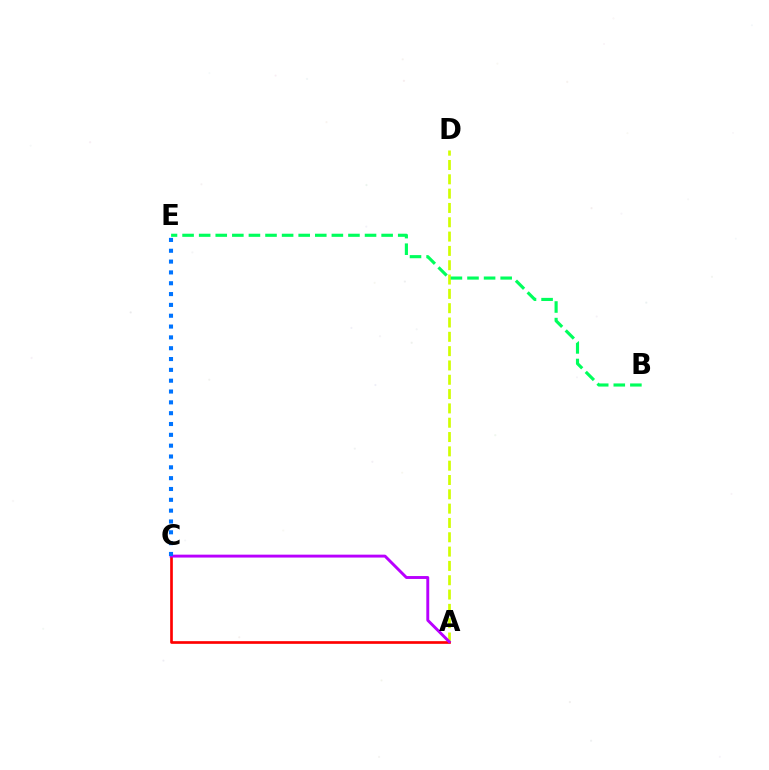{('A', 'D'): [{'color': '#d1ff00', 'line_style': 'dashed', 'thickness': 1.95}], ('A', 'C'): [{'color': '#ff0000', 'line_style': 'solid', 'thickness': 1.93}, {'color': '#b900ff', 'line_style': 'solid', 'thickness': 2.09}], ('B', 'E'): [{'color': '#00ff5c', 'line_style': 'dashed', 'thickness': 2.25}], ('C', 'E'): [{'color': '#0074ff', 'line_style': 'dotted', 'thickness': 2.94}]}